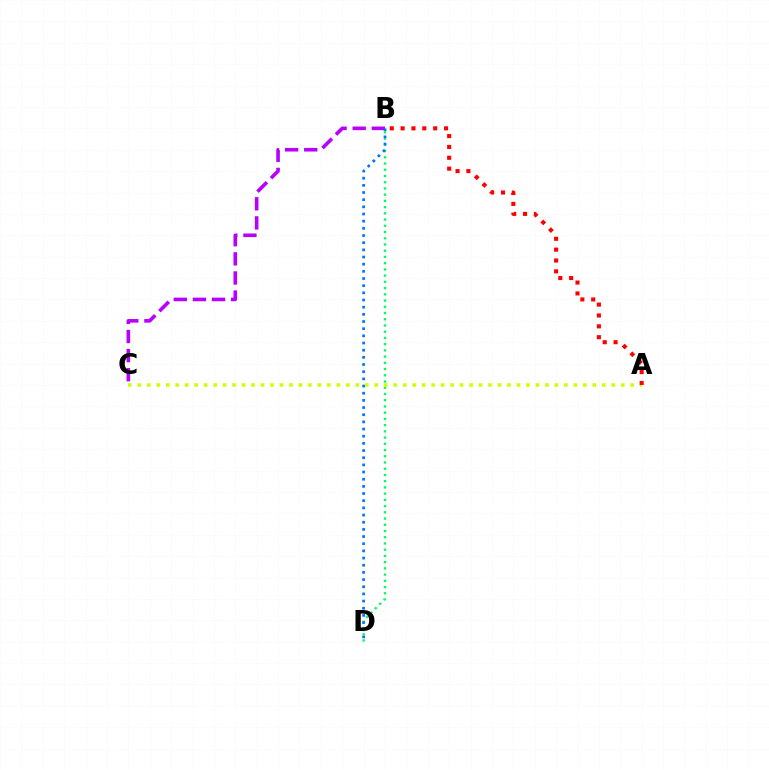{('B', 'D'): [{'color': '#00ff5c', 'line_style': 'dotted', 'thickness': 1.69}, {'color': '#0074ff', 'line_style': 'dotted', 'thickness': 1.95}], ('B', 'C'): [{'color': '#b900ff', 'line_style': 'dashed', 'thickness': 2.6}], ('A', 'C'): [{'color': '#d1ff00', 'line_style': 'dotted', 'thickness': 2.58}], ('A', 'B'): [{'color': '#ff0000', 'line_style': 'dotted', 'thickness': 2.95}]}